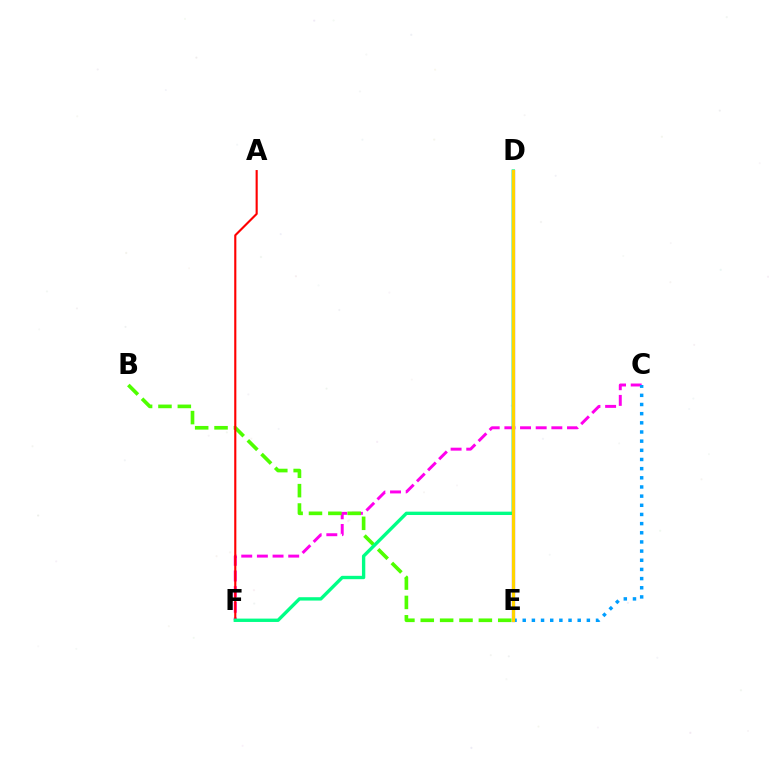{('C', 'F'): [{'color': '#ff00ed', 'line_style': 'dashed', 'thickness': 2.13}], ('B', 'E'): [{'color': '#4fff00', 'line_style': 'dashed', 'thickness': 2.63}], ('D', 'E'): [{'color': '#3700ff', 'line_style': 'solid', 'thickness': 2.29}, {'color': '#ffd500', 'line_style': 'solid', 'thickness': 2.26}], ('A', 'F'): [{'color': '#ff0000', 'line_style': 'solid', 'thickness': 1.53}], ('D', 'F'): [{'color': '#00ff86', 'line_style': 'solid', 'thickness': 2.42}], ('C', 'E'): [{'color': '#009eff', 'line_style': 'dotted', 'thickness': 2.49}]}